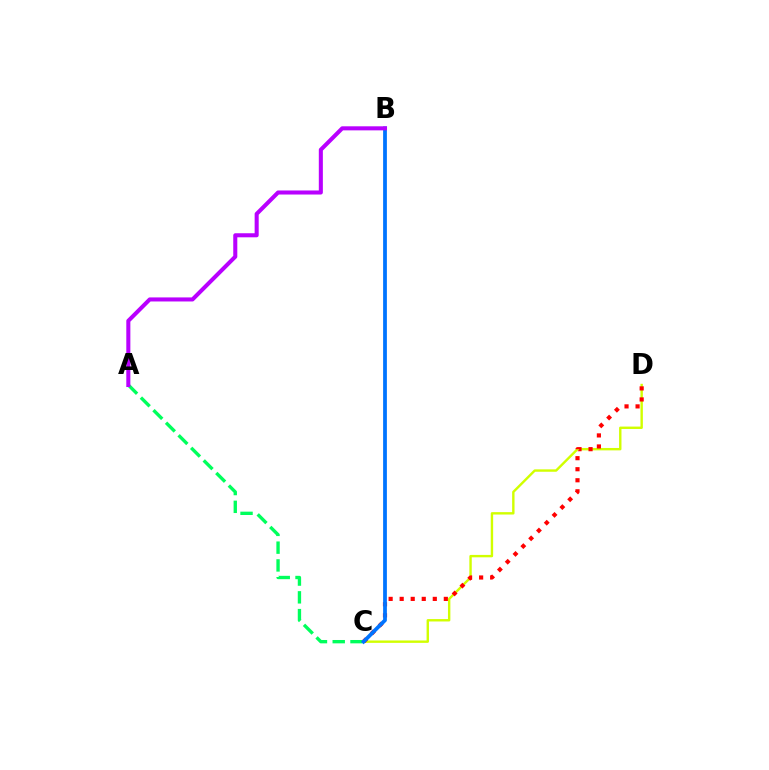{('C', 'D'): [{'color': '#d1ff00', 'line_style': 'solid', 'thickness': 1.73}, {'color': '#ff0000', 'line_style': 'dotted', 'thickness': 3.0}], ('A', 'C'): [{'color': '#00ff5c', 'line_style': 'dashed', 'thickness': 2.41}], ('B', 'C'): [{'color': '#0074ff', 'line_style': 'solid', 'thickness': 2.71}], ('A', 'B'): [{'color': '#b900ff', 'line_style': 'solid', 'thickness': 2.92}]}